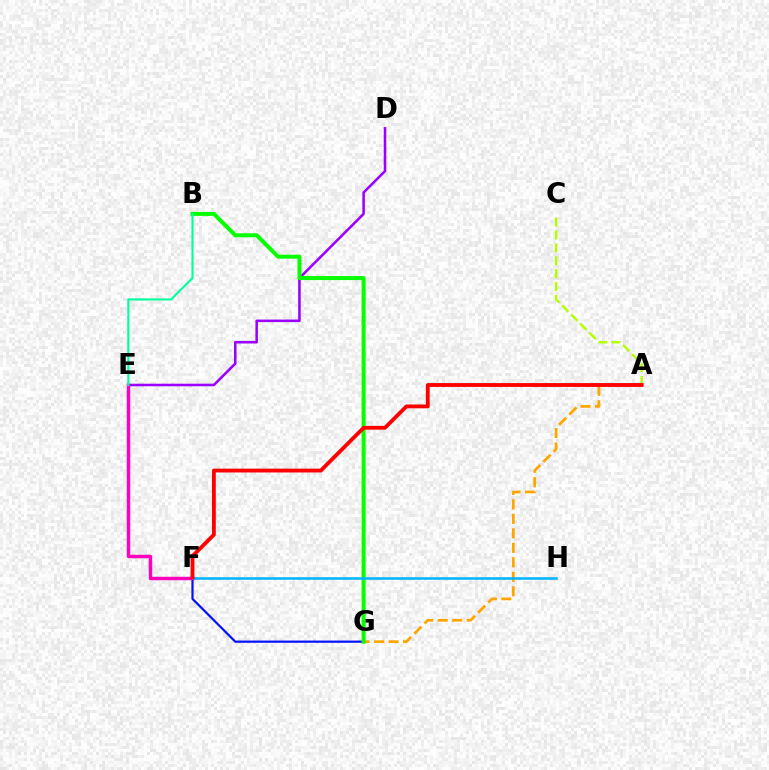{('F', 'G'): [{'color': '#0010ff', 'line_style': 'solid', 'thickness': 1.59}], ('A', 'C'): [{'color': '#b3ff00', 'line_style': 'dashed', 'thickness': 1.75}], ('D', 'E'): [{'color': '#9b00ff', 'line_style': 'solid', 'thickness': 1.83}], ('A', 'G'): [{'color': '#ffa500', 'line_style': 'dashed', 'thickness': 1.97}], ('E', 'F'): [{'color': '#ff00bd', 'line_style': 'solid', 'thickness': 2.5}], ('B', 'G'): [{'color': '#08ff00', 'line_style': 'solid', 'thickness': 2.88}], ('F', 'H'): [{'color': '#00b5ff', 'line_style': 'solid', 'thickness': 1.83}], ('B', 'E'): [{'color': '#00ff9d', 'line_style': 'solid', 'thickness': 1.53}], ('A', 'F'): [{'color': '#ff0000', 'line_style': 'solid', 'thickness': 2.75}]}